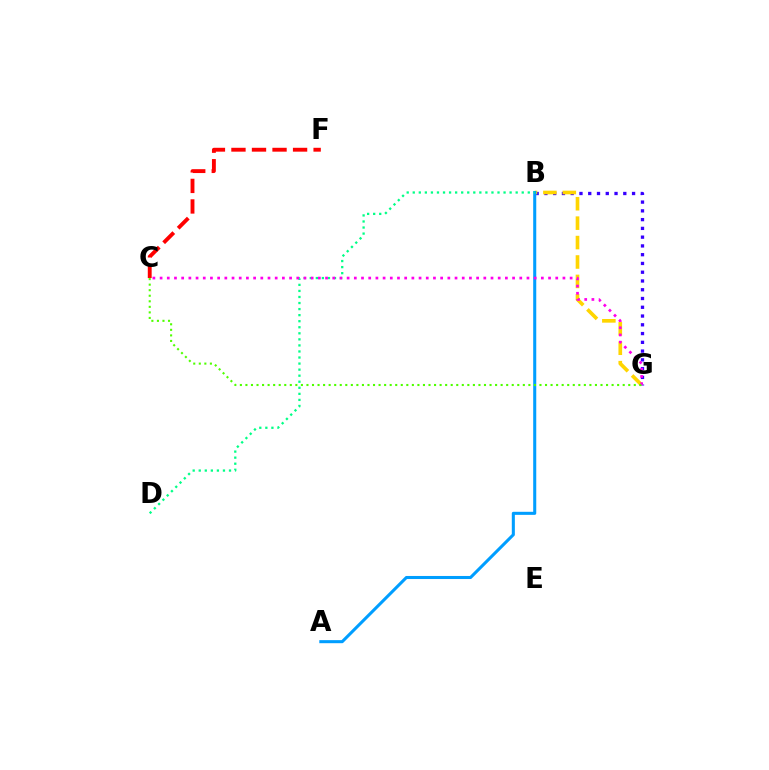{('C', 'F'): [{'color': '#ff0000', 'line_style': 'dashed', 'thickness': 2.79}], ('B', 'G'): [{'color': '#3700ff', 'line_style': 'dotted', 'thickness': 2.38}, {'color': '#ffd500', 'line_style': 'dashed', 'thickness': 2.64}], ('A', 'B'): [{'color': '#009eff', 'line_style': 'solid', 'thickness': 2.2}], ('B', 'D'): [{'color': '#00ff86', 'line_style': 'dotted', 'thickness': 1.64}], ('C', 'G'): [{'color': '#ff00ed', 'line_style': 'dotted', 'thickness': 1.95}, {'color': '#4fff00', 'line_style': 'dotted', 'thickness': 1.51}]}